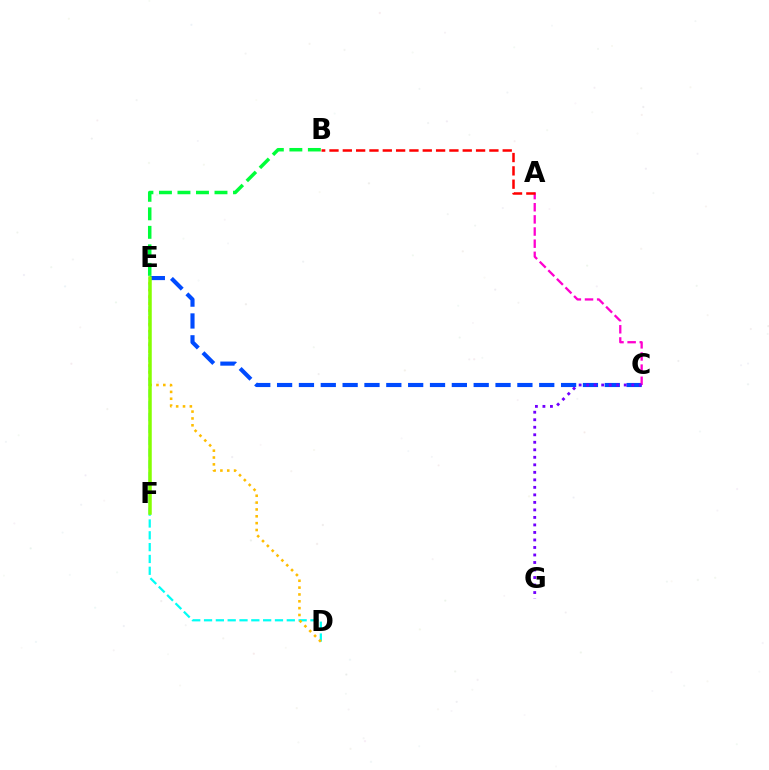{('C', 'E'): [{'color': '#004bff', 'line_style': 'dashed', 'thickness': 2.97}], ('D', 'E'): [{'color': '#00fff6', 'line_style': 'dashed', 'thickness': 1.61}, {'color': '#ffbd00', 'line_style': 'dotted', 'thickness': 1.86}], ('A', 'C'): [{'color': '#ff00cf', 'line_style': 'dashed', 'thickness': 1.65}], ('C', 'G'): [{'color': '#7200ff', 'line_style': 'dotted', 'thickness': 2.04}], ('A', 'B'): [{'color': '#ff0000', 'line_style': 'dashed', 'thickness': 1.81}], ('E', 'F'): [{'color': '#84ff00', 'line_style': 'solid', 'thickness': 2.52}], ('B', 'E'): [{'color': '#00ff39', 'line_style': 'dashed', 'thickness': 2.52}]}